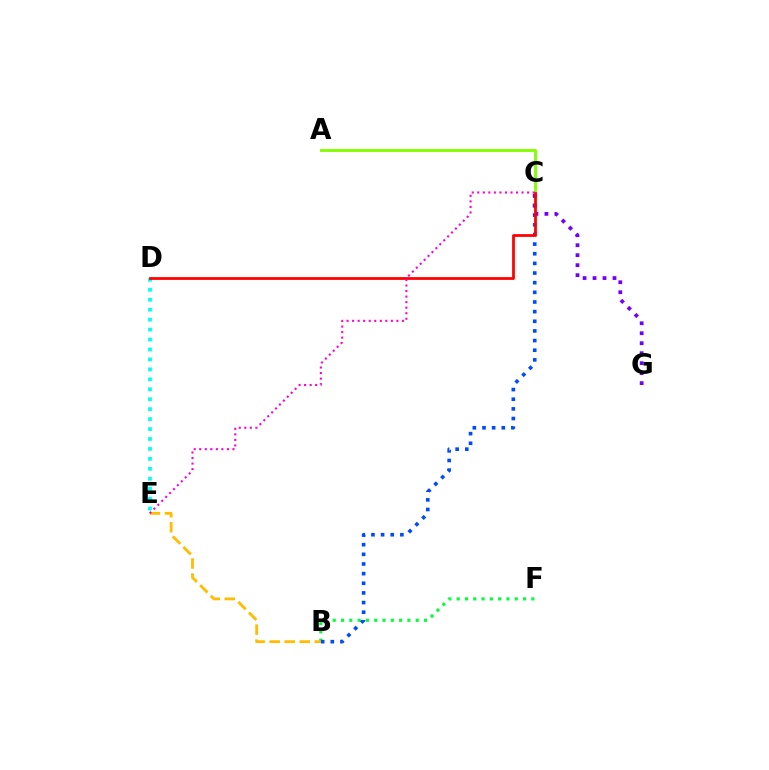{('D', 'E'): [{'color': '#00fff6', 'line_style': 'dotted', 'thickness': 2.7}], ('A', 'C'): [{'color': '#84ff00', 'line_style': 'solid', 'thickness': 2.09}], ('B', 'F'): [{'color': '#00ff39', 'line_style': 'dotted', 'thickness': 2.26}], ('B', 'C'): [{'color': '#004bff', 'line_style': 'dotted', 'thickness': 2.62}], ('C', 'G'): [{'color': '#7200ff', 'line_style': 'dotted', 'thickness': 2.71}], ('B', 'E'): [{'color': '#ffbd00', 'line_style': 'dashed', 'thickness': 2.04}], ('C', 'D'): [{'color': '#ff0000', 'line_style': 'solid', 'thickness': 1.99}], ('C', 'E'): [{'color': '#ff00cf', 'line_style': 'dotted', 'thickness': 1.5}]}